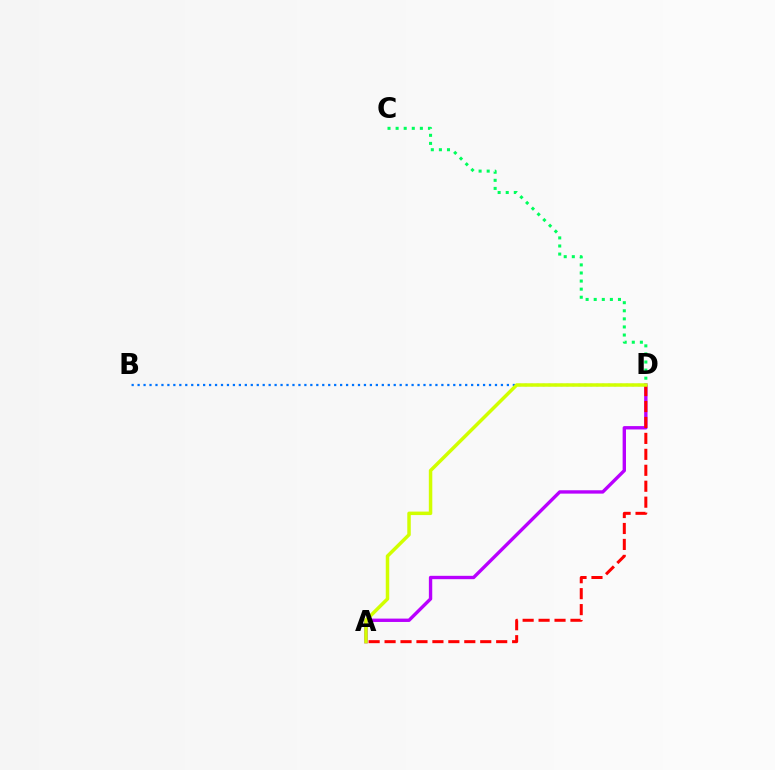{('B', 'D'): [{'color': '#0074ff', 'line_style': 'dotted', 'thickness': 1.62}], ('C', 'D'): [{'color': '#00ff5c', 'line_style': 'dotted', 'thickness': 2.2}], ('A', 'D'): [{'color': '#b900ff', 'line_style': 'solid', 'thickness': 2.42}, {'color': '#ff0000', 'line_style': 'dashed', 'thickness': 2.17}, {'color': '#d1ff00', 'line_style': 'solid', 'thickness': 2.51}]}